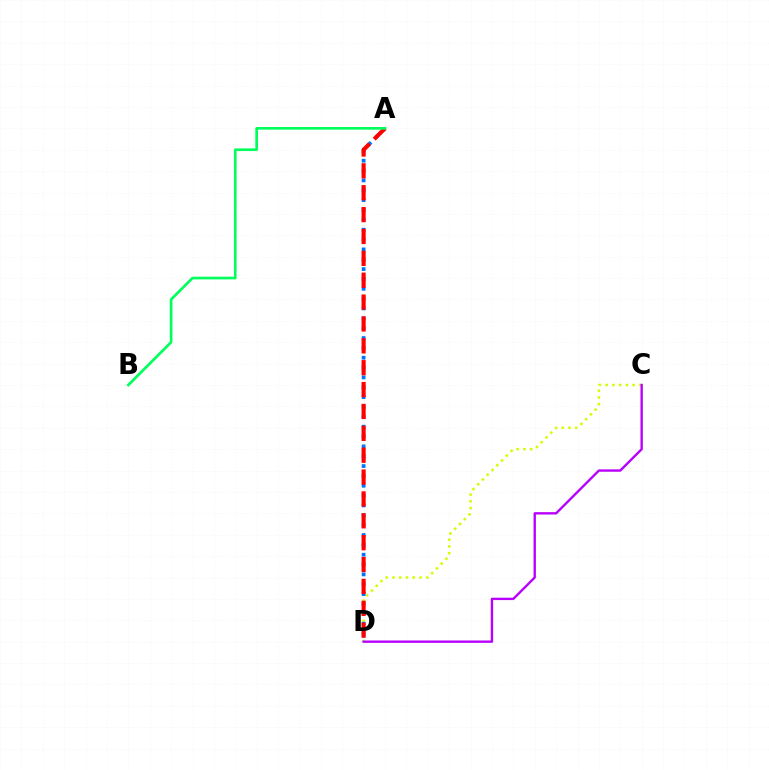{('C', 'D'): [{'color': '#d1ff00', 'line_style': 'dotted', 'thickness': 1.83}, {'color': '#b900ff', 'line_style': 'solid', 'thickness': 1.71}], ('A', 'D'): [{'color': '#0074ff', 'line_style': 'dotted', 'thickness': 2.68}, {'color': '#ff0000', 'line_style': 'dashed', 'thickness': 2.97}], ('A', 'B'): [{'color': '#00ff5c', 'line_style': 'solid', 'thickness': 1.92}]}